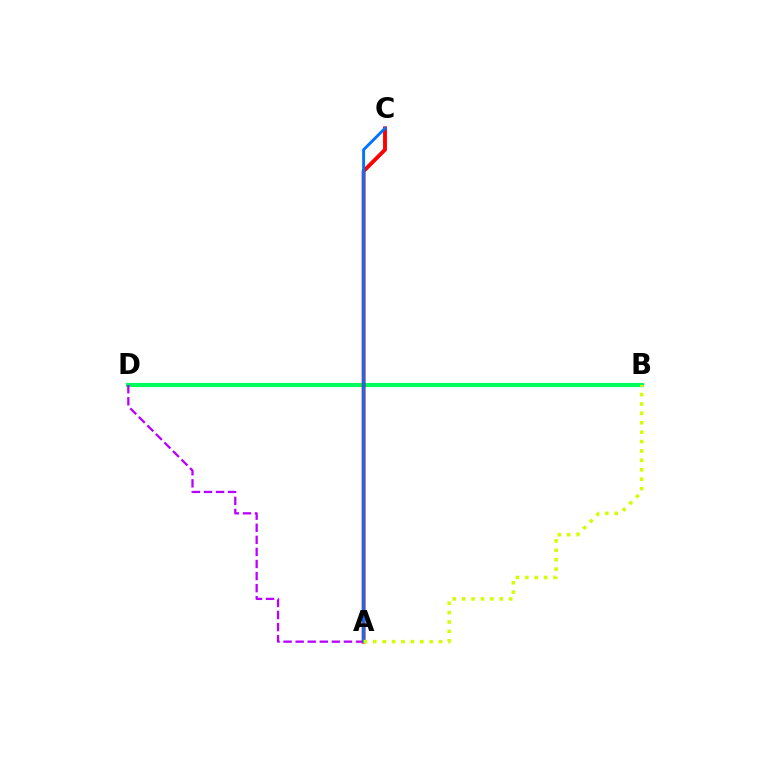{('B', 'D'): [{'color': '#00ff5c', 'line_style': 'solid', 'thickness': 2.97}], ('A', 'D'): [{'color': '#b900ff', 'line_style': 'dashed', 'thickness': 1.64}], ('A', 'C'): [{'color': '#ff0000', 'line_style': 'solid', 'thickness': 2.8}, {'color': '#0074ff', 'line_style': 'solid', 'thickness': 2.1}], ('A', 'B'): [{'color': '#d1ff00', 'line_style': 'dotted', 'thickness': 2.55}]}